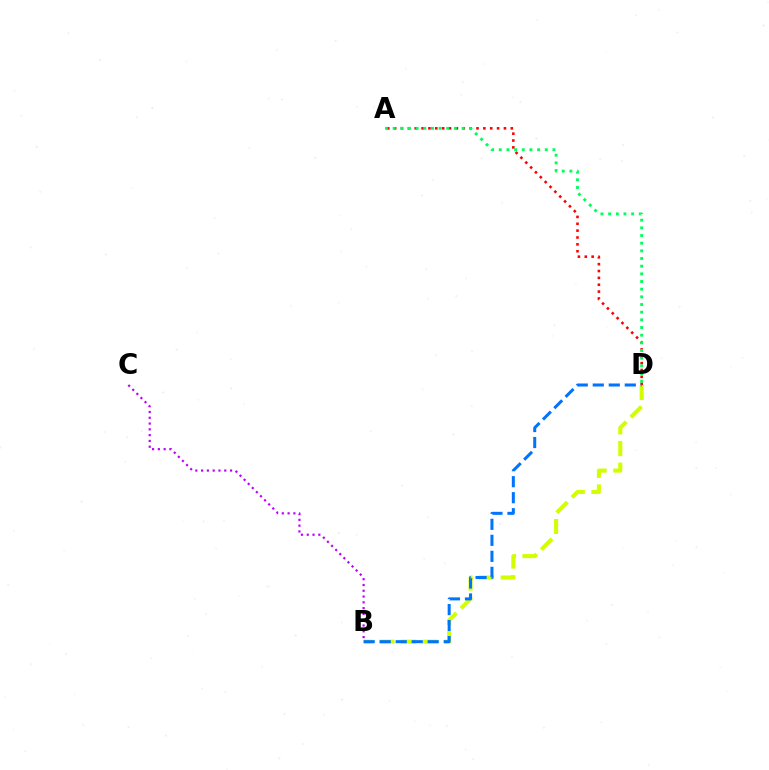{('B', 'D'): [{'color': '#d1ff00', 'line_style': 'dashed', 'thickness': 2.94}, {'color': '#0074ff', 'line_style': 'dashed', 'thickness': 2.17}], ('A', 'D'): [{'color': '#ff0000', 'line_style': 'dotted', 'thickness': 1.86}, {'color': '#00ff5c', 'line_style': 'dotted', 'thickness': 2.08}], ('B', 'C'): [{'color': '#b900ff', 'line_style': 'dotted', 'thickness': 1.57}]}